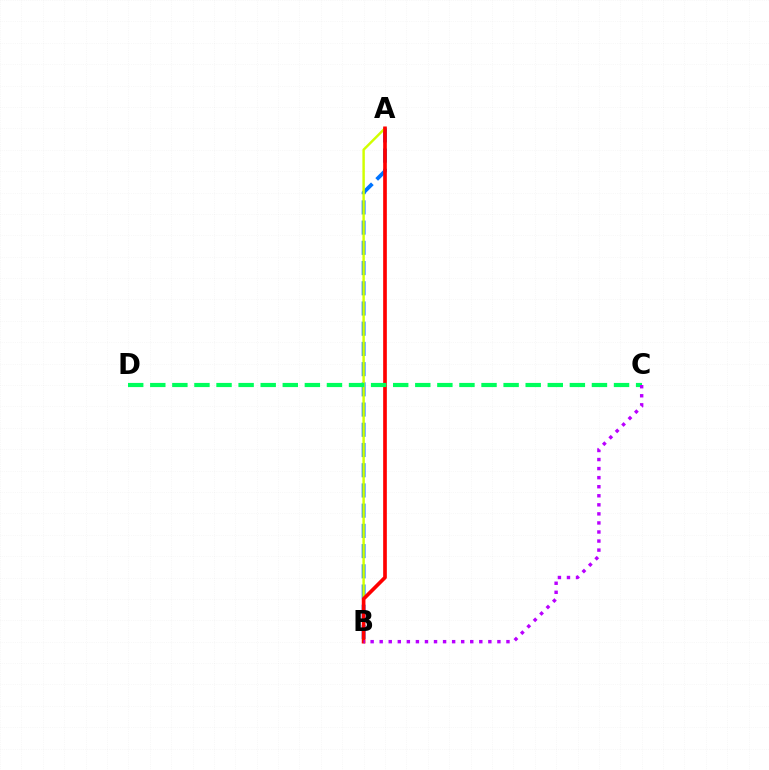{('A', 'B'): [{'color': '#0074ff', 'line_style': 'dashed', 'thickness': 2.75}, {'color': '#d1ff00', 'line_style': 'solid', 'thickness': 1.76}, {'color': '#ff0000', 'line_style': 'solid', 'thickness': 2.65}], ('C', 'D'): [{'color': '#00ff5c', 'line_style': 'dashed', 'thickness': 3.0}], ('B', 'C'): [{'color': '#b900ff', 'line_style': 'dotted', 'thickness': 2.46}]}